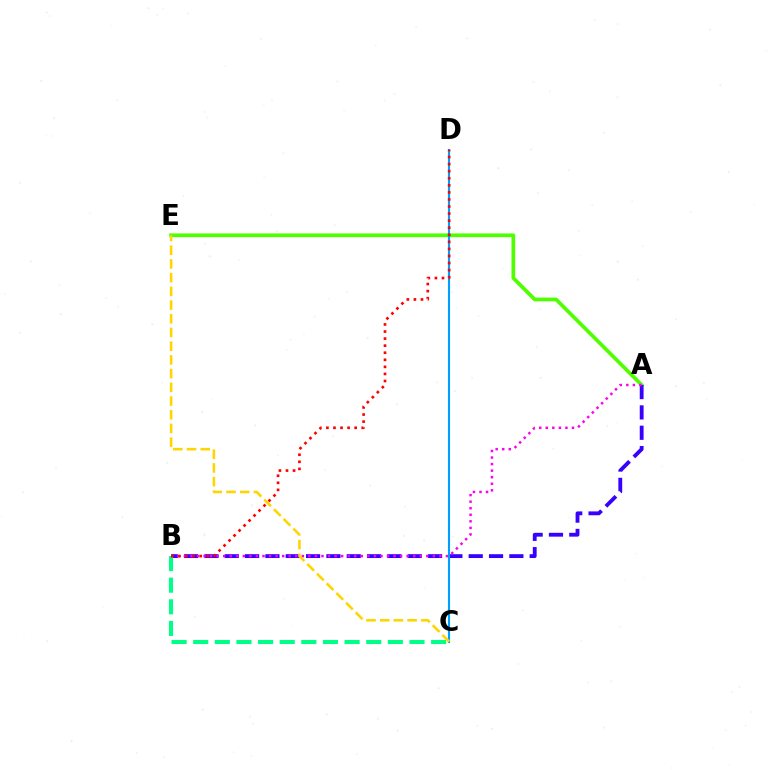{('A', 'E'): [{'color': '#4fff00', 'line_style': 'solid', 'thickness': 2.68}], ('A', 'B'): [{'color': '#3700ff', 'line_style': 'dashed', 'thickness': 2.76}, {'color': '#ff00ed', 'line_style': 'dotted', 'thickness': 1.78}], ('B', 'C'): [{'color': '#00ff86', 'line_style': 'dashed', 'thickness': 2.94}], ('C', 'D'): [{'color': '#009eff', 'line_style': 'solid', 'thickness': 1.54}], ('C', 'E'): [{'color': '#ffd500', 'line_style': 'dashed', 'thickness': 1.86}], ('B', 'D'): [{'color': '#ff0000', 'line_style': 'dotted', 'thickness': 1.92}]}